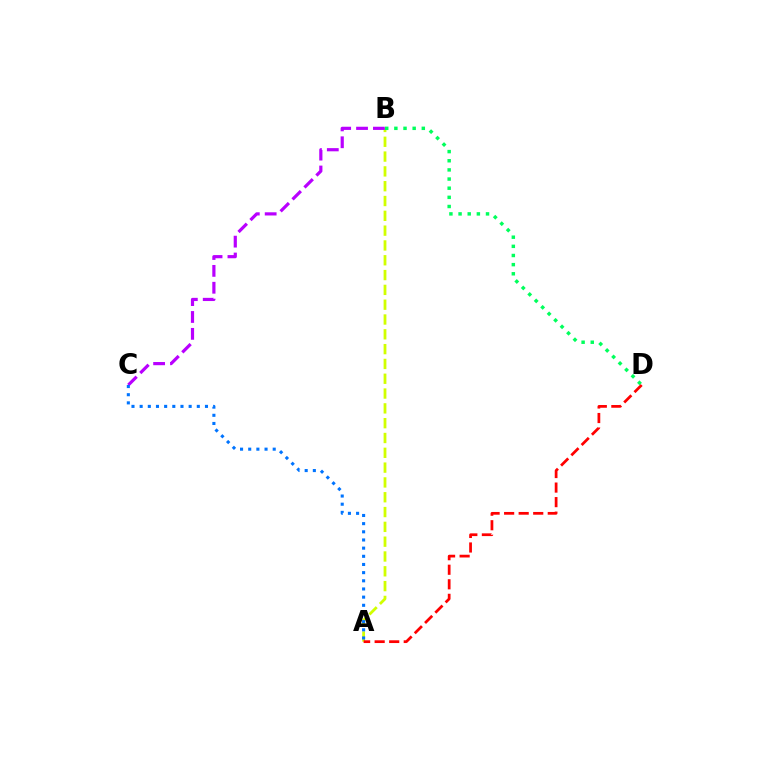{('A', 'B'): [{'color': '#d1ff00', 'line_style': 'dashed', 'thickness': 2.01}], ('B', 'C'): [{'color': '#b900ff', 'line_style': 'dashed', 'thickness': 2.29}], ('A', 'C'): [{'color': '#0074ff', 'line_style': 'dotted', 'thickness': 2.22}], ('A', 'D'): [{'color': '#ff0000', 'line_style': 'dashed', 'thickness': 1.98}], ('B', 'D'): [{'color': '#00ff5c', 'line_style': 'dotted', 'thickness': 2.49}]}